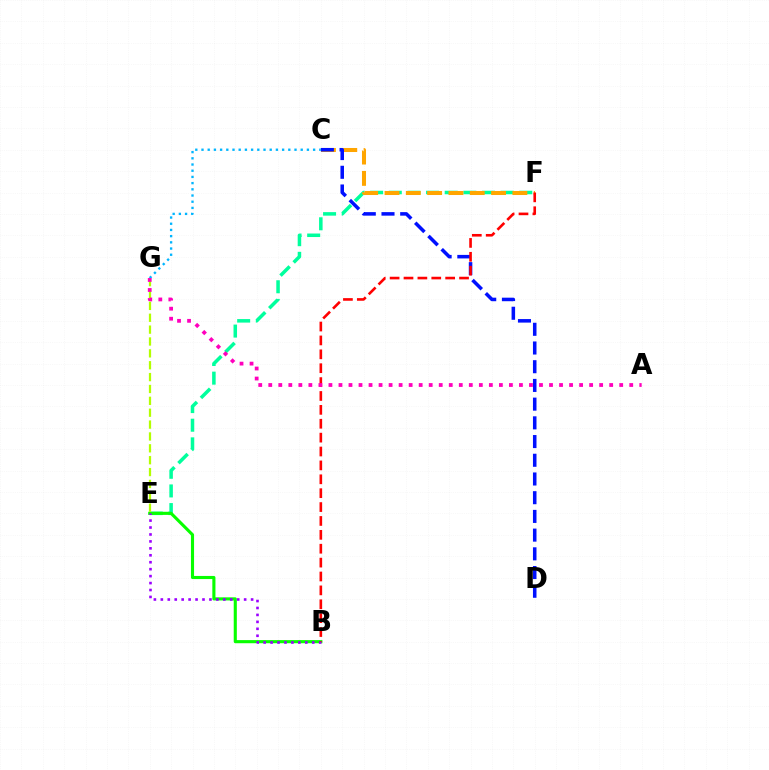{('E', 'F'): [{'color': '#00ff9d', 'line_style': 'dashed', 'thickness': 2.53}], ('C', 'F'): [{'color': '#ffa500', 'line_style': 'dashed', 'thickness': 2.9}], ('C', 'D'): [{'color': '#0010ff', 'line_style': 'dashed', 'thickness': 2.54}], ('B', 'E'): [{'color': '#08ff00', 'line_style': 'solid', 'thickness': 2.24}, {'color': '#9b00ff', 'line_style': 'dotted', 'thickness': 1.89}], ('E', 'G'): [{'color': '#b3ff00', 'line_style': 'dashed', 'thickness': 1.61}], ('B', 'F'): [{'color': '#ff0000', 'line_style': 'dashed', 'thickness': 1.89}], ('C', 'G'): [{'color': '#00b5ff', 'line_style': 'dotted', 'thickness': 1.68}], ('A', 'G'): [{'color': '#ff00bd', 'line_style': 'dotted', 'thickness': 2.72}]}